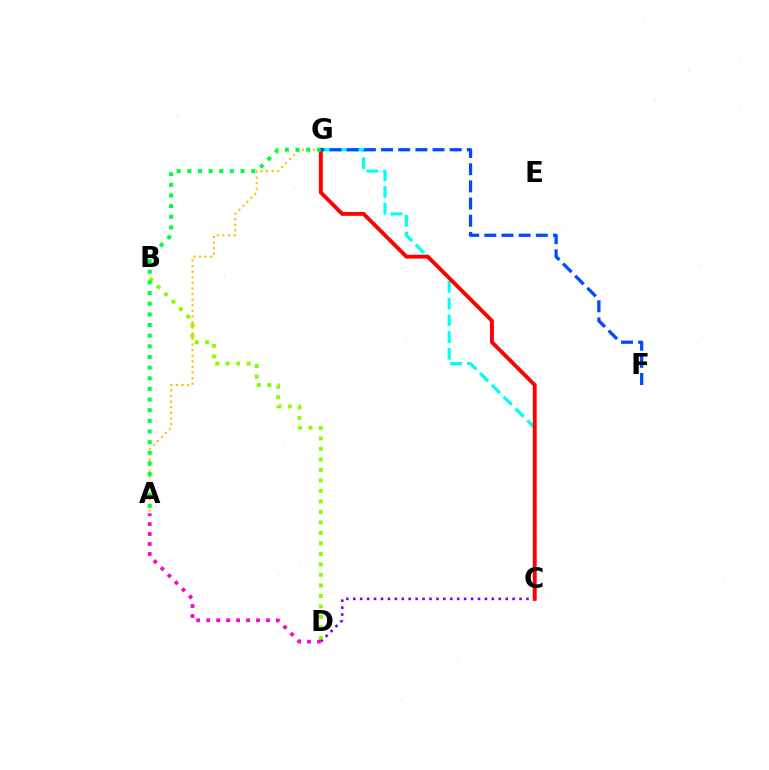{('B', 'D'): [{'color': '#84ff00', 'line_style': 'dotted', 'thickness': 2.85}], ('A', 'G'): [{'color': '#ffbd00', 'line_style': 'dotted', 'thickness': 1.52}, {'color': '#00ff39', 'line_style': 'dotted', 'thickness': 2.89}], ('C', 'G'): [{'color': '#00fff6', 'line_style': 'dashed', 'thickness': 2.28}, {'color': '#ff0000', 'line_style': 'solid', 'thickness': 2.8}], ('C', 'D'): [{'color': '#7200ff', 'line_style': 'dotted', 'thickness': 1.88}], ('A', 'D'): [{'color': '#ff00cf', 'line_style': 'dotted', 'thickness': 2.71}], ('F', 'G'): [{'color': '#004bff', 'line_style': 'dashed', 'thickness': 2.33}]}